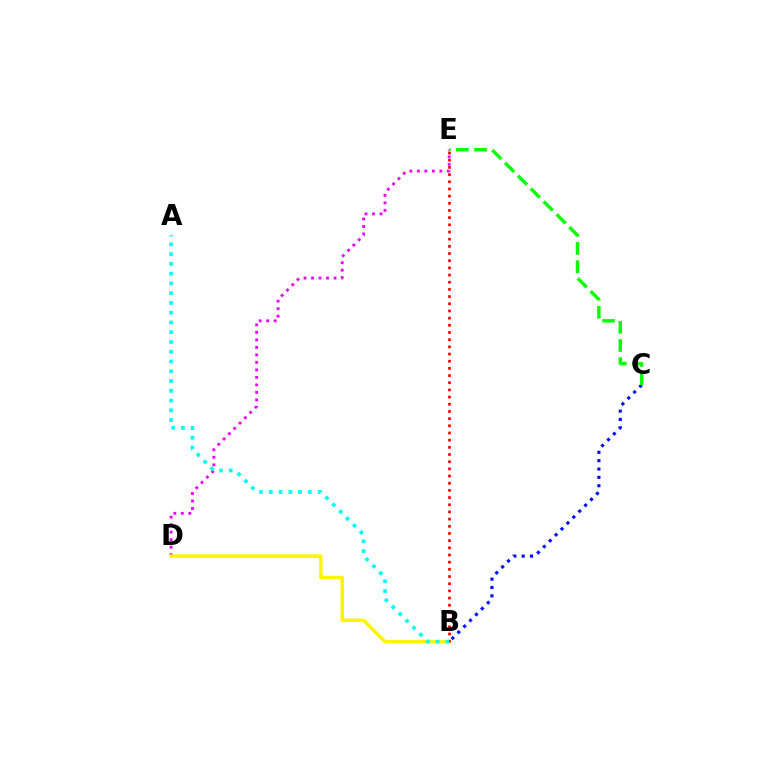{('D', 'E'): [{'color': '#ee00ff', 'line_style': 'dotted', 'thickness': 2.04}], ('B', 'C'): [{'color': '#0010ff', 'line_style': 'dotted', 'thickness': 2.27}], ('B', 'D'): [{'color': '#fcf500', 'line_style': 'solid', 'thickness': 2.52}], ('B', 'E'): [{'color': '#ff0000', 'line_style': 'dotted', 'thickness': 1.95}], ('C', 'E'): [{'color': '#08ff00', 'line_style': 'dashed', 'thickness': 2.47}], ('A', 'B'): [{'color': '#00fff6', 'line_style': 'dotted', 'thickness': 2.65}]}